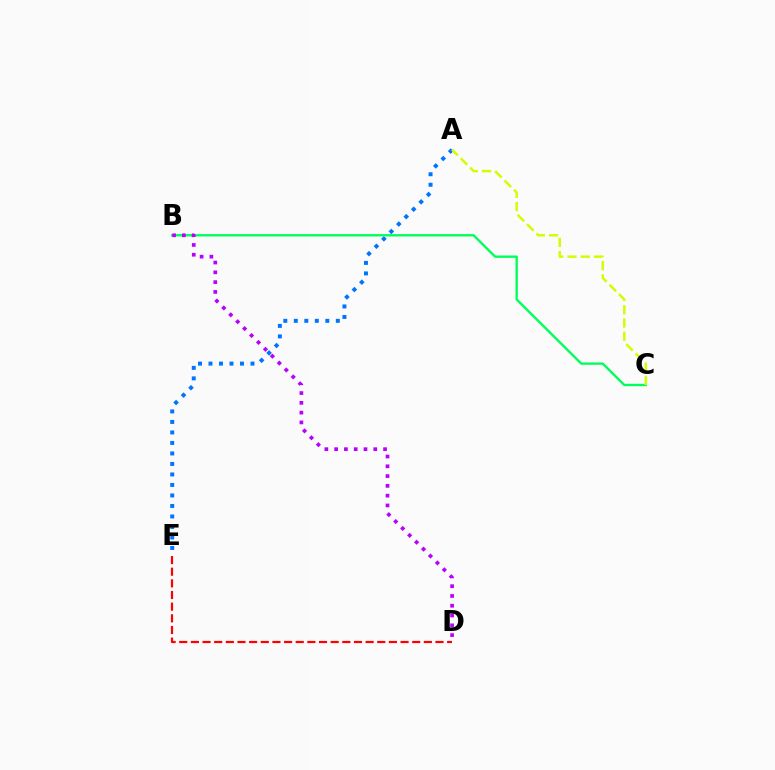{('A', 'E'): [{'color': '#0074ff', 'line_style': 'dotted', 'thickness': 2.85}], ('B', 'C'): [{'color': '#00ff5c', 'line_style': 'solid', 'thickness': 1.7}], ('D', 'E'): [{'color': '#ff0000', 'line_style': 'dashed', 'thickness': 1.58}], ('B', 'D'): [{'color': '#b900ff', 'line_style': 'dotted', 'thickness': 2.66}], ('A', 'C'): [{'color': '#d1ff00', 'line_style': 'dashed', 'thickness': 1.8}]}